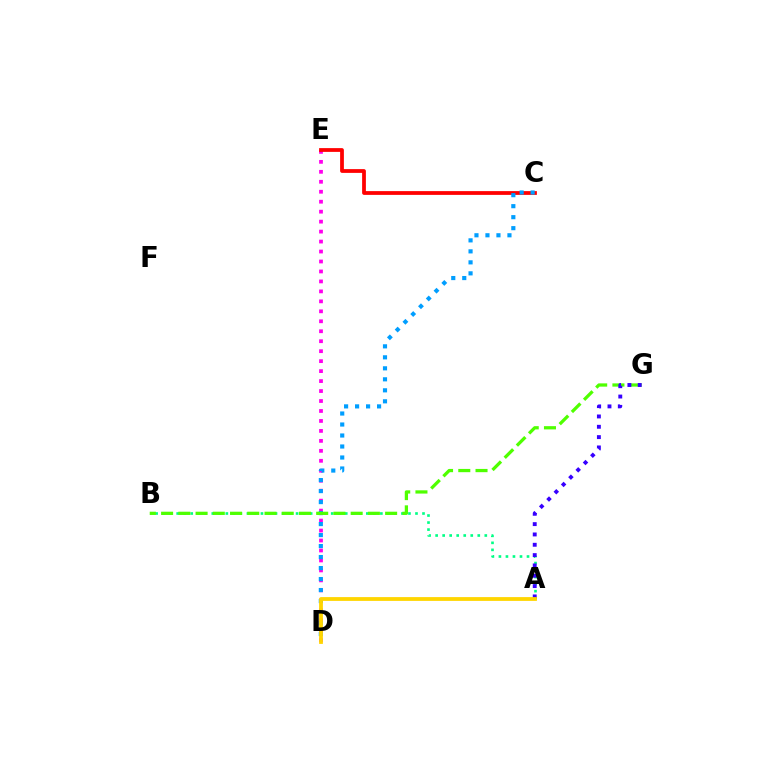{('A', 'B'): [{'color': '#00ff86', 'line_style': 'dotted', 'thickness': 1.91}], ('D', 'E'): [{'color': '#ff00ed', 'line_style': 'dotted', 'thickness': 2.71}], ('C', 'E'): [{'color': '#ff0000', 'line_style': 'solid', 'thickness': 2.71}], ('C', 'D'): [{'color': '#009eff', 'line_style': 'dotted', 'thickness': 2.99}], ('B', 'G'): [{'color': '#4fff00', 'line_style': 'dashed', 'thickness': 2.34}], ('A', 'G'): [{'color': '#3700ff', 'line_style': 'dotted', 'thickness': 2.81}], ('A', 'D'): [{'color': '#ffd500', 'line_style': 'solid', 'thickness': 2.73}]}